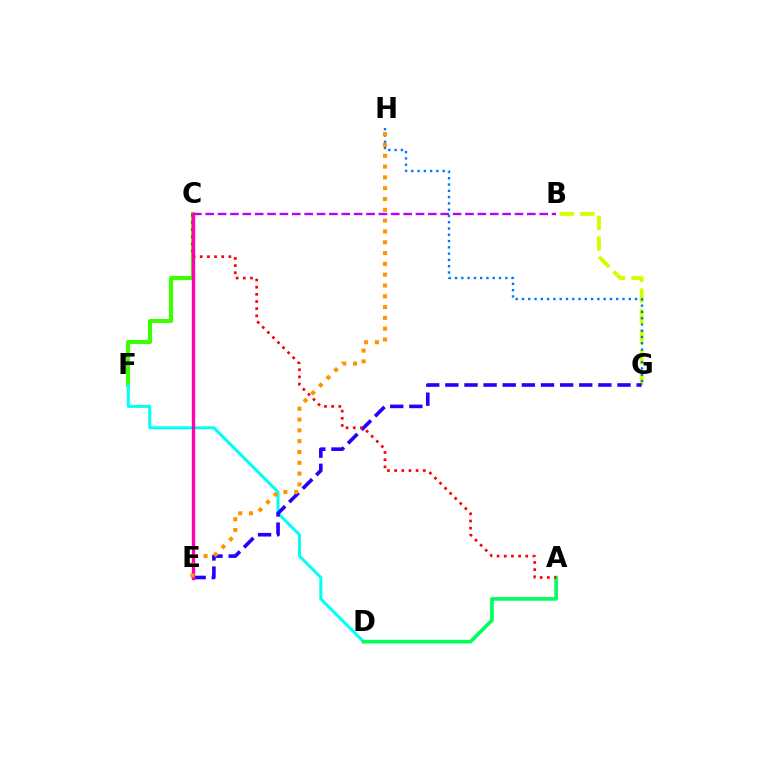{('C', 'F'): [{'color': '#3dff00', 'line_style': 'solid', 'thickness': 2.97}], ('B', 'G'): [{'color': '#d1ff00', 'line_style': 'dashed', 'thickness': 2.79}], ('B', 'C'): [{'color': '#b900ff', 'line_style': 'dashed', 'thickness': 1.68}], ('G', 'H'): [{'color': '#0074ff', 'line_style': 'dotted', 'thickness': 1.71}], ('D', 'F'): [{'color': '#00fff6', 'line_style': 'solid', 'thickness': 2.16}], ('A', 'D'): [{'color': '#00ff5c', 'line_style': 'solid', 'thickness': 2.63}], ('E', 'G'): [{'color': '#2500ff', 'line_style': 'dashed', 'thickness': 2.6}], ('A', 'C'): [{'color': '#ff0000', 'line_style': 'dotted', 'thickness': 1.95}], ('C', 'E'): [{'color': '#ff00ac', 'line_style': 'solid', 'thickness': 2.41}], ('E', 'H'): [{'color': '#ff9400', 'line_style': 'dotted', 'thickness': 2.94}]}